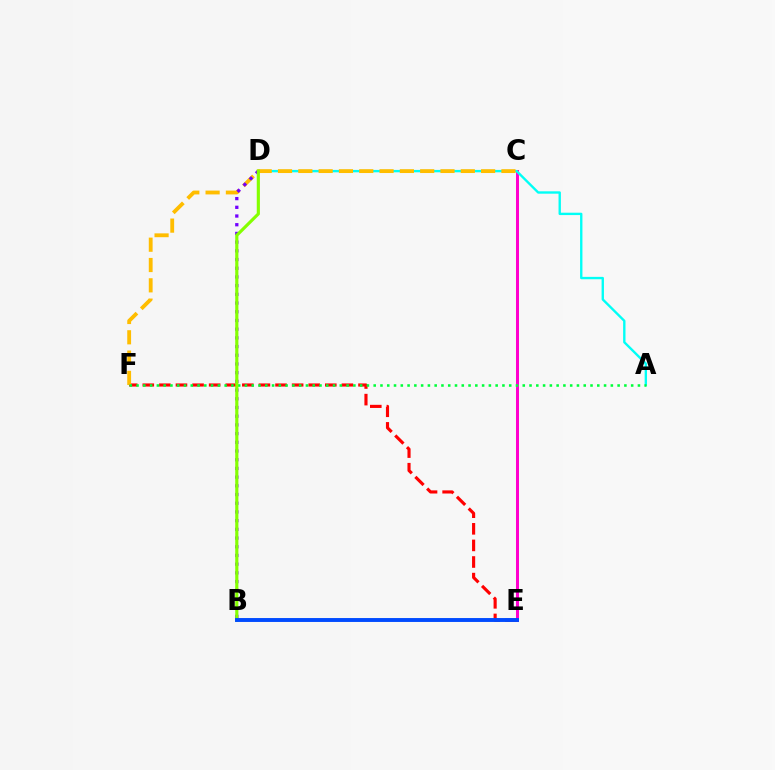{('C', 'E'): [{'color': '#ff00cf', 'line_style': 'solid', 'thickness': 2.16}], ('A', 'D'): [{'color': '#00fff6', 'line_style': 'solid', 'thickness': 1.71}], ('E', 'F'): [{'color': '#ff0000', 'line_style': 'dashed', 'thickness': 2.25}], ('C', 'F'): [{'color': '#ffbd00', 'line_style': 'dashed', 'thickness': 2.76}], ('B', 'D'): [{'color': '#7200ff', 'line_style': 'dotted', 'thickness': 2.36}, {'color': '#84ff00', 'line_style': 'solid', 'thickness': 2.27}], ('A', 'F'): [{'color': '#00ff39', 'line_style': 'dotted', 'thickness': 1.84}], ('B', 'E'): [{'color': '#004bff', 'line_style': 'solid', 'thickness': 2.81}]}